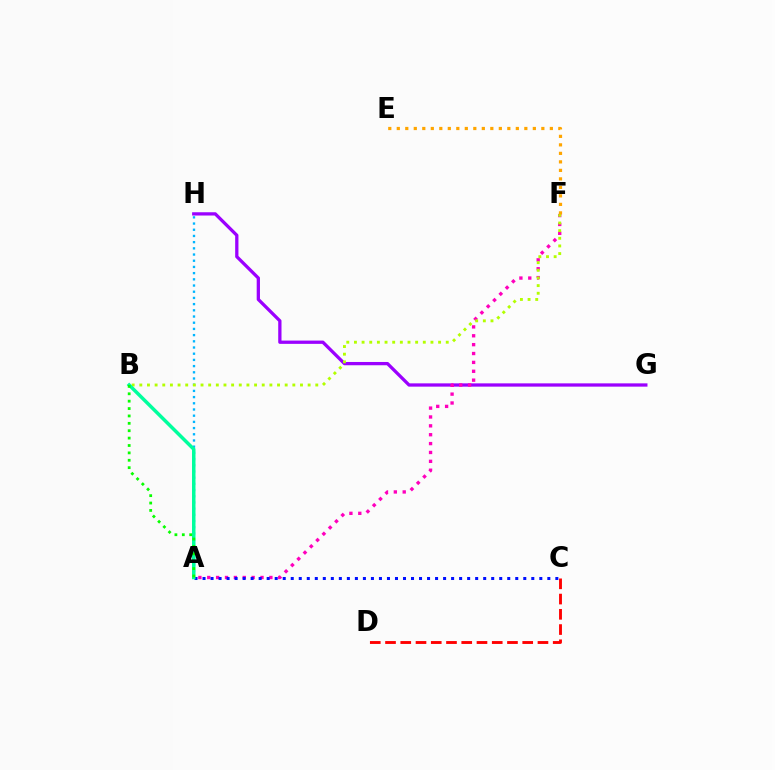{('G', 'H'): [{'color': '#9b00ff', 'line_style': 'solid', 'thickness': 2.36}], ('A', 'H'): [{'color': '#00b5ff', 'line_style': 'dotted', 'thickness': 1.68}], ('A', 'F'): [{'color': '#ff00bd', 'line_style': 'dotted', 'thickness': 2.41}], ('B', 'F'): [{'color': '#b3ff00', 'line_style': 'dotted', 'thickness': 2.08}], ('A', 'C'): [{'color': '#0010ff', 'line_style': 'dotted', 'thickness': 2.18}], ('C', 'D'): [{'color': '#ff0000', 'line_style': 'dashed', 'thickness': 2.07}], ('A', 'B'): [{'color': '#00ff9d', 'line_style': 'solid', 'thickness': 2.51}, {'color': '#08ff00', 'line_style': 'dotted', 'thickness': 2.01}], ('E', 'F'): [{'color': '#ffa500', 'line_style': 'dotted', 'thickness': 2.31}]}